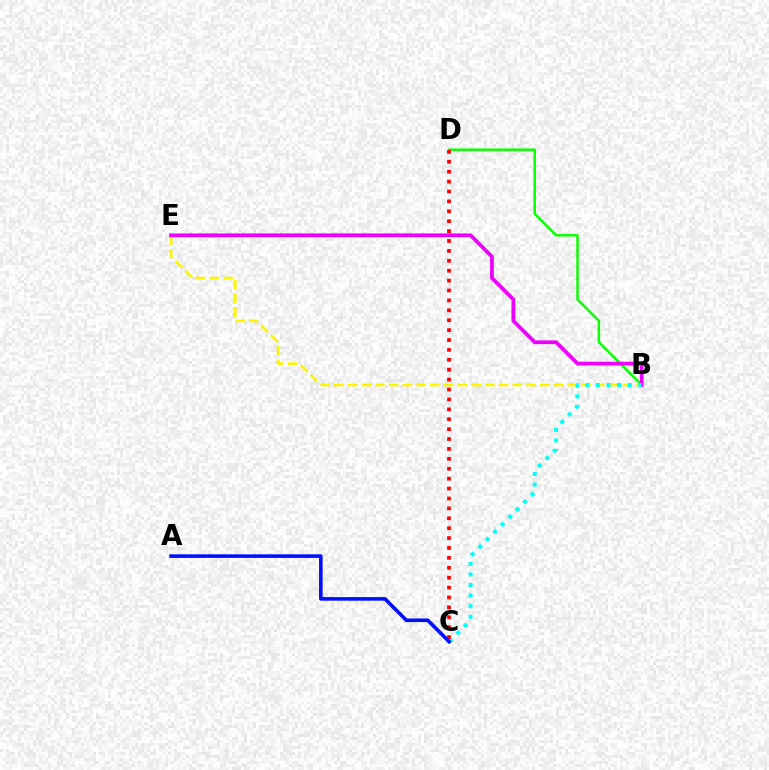{('B', 'E'): [{'color': '#fcf500', 'line_style': 'dashed', 'thickness': 1.87}, {'color': '#ee00ff', 'line_style': 'solid', 'thickness': 2.69}], ('B', 'D'): [{'color': '#08ff00', 'line_style': 'solid', 'thickness': 1.76}], ('B', 'C'): [{'color': '#00fff6', 'line_style': 'dotted', 'thickness': 2.88}], ('C', 'D'): [{'color': '#ff0000', 'line_style': 'dotted', 'thickness': 2.69}], ('A', 'C'): [{'color': '#0010ff', 'line_style': 'solid', 'thickness': 2.59}]}